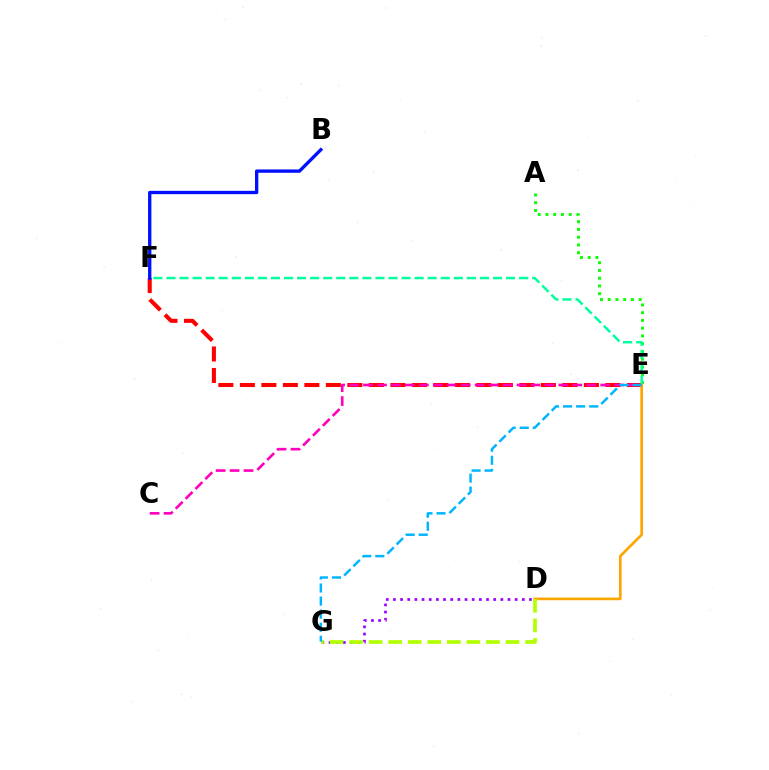{('A', 'E'): [{'color': '#08ff00', 'line_style': 'dotted', 'thickness': 2.11}], ('E', 'F'): [{'color': '#ff0000', 'line_style': 'dashed', 'thickness': 2.92}, {'color': '#00ff9d', 'line_style': 'dashed', 'thickness': 1.77}], ('B', 'F'): [{'color': '#0010ff', 'line_style': 'solid', 'thickness': 2.4}], ('D', 'E'): [{'color': '#ffa500', 'line_style': 'solid', 'thickness': 1.92}], ('D', 'G'): [{'color': '#9b00ff', 'line_style': 'dotted', 'thickness': 1.95}, {'color': '#b3ff00', 'line_style': 'dashed', 'thickness': 2.66}], ('C', 'E'): [{'color': '#ff00bd', 'line_style': 'dashed', 'thickness': 1.9}], ('E', 'G'): [{'color': '#00b5ff', 'line_style': 'dashed', 'thickness': 1.77}]}